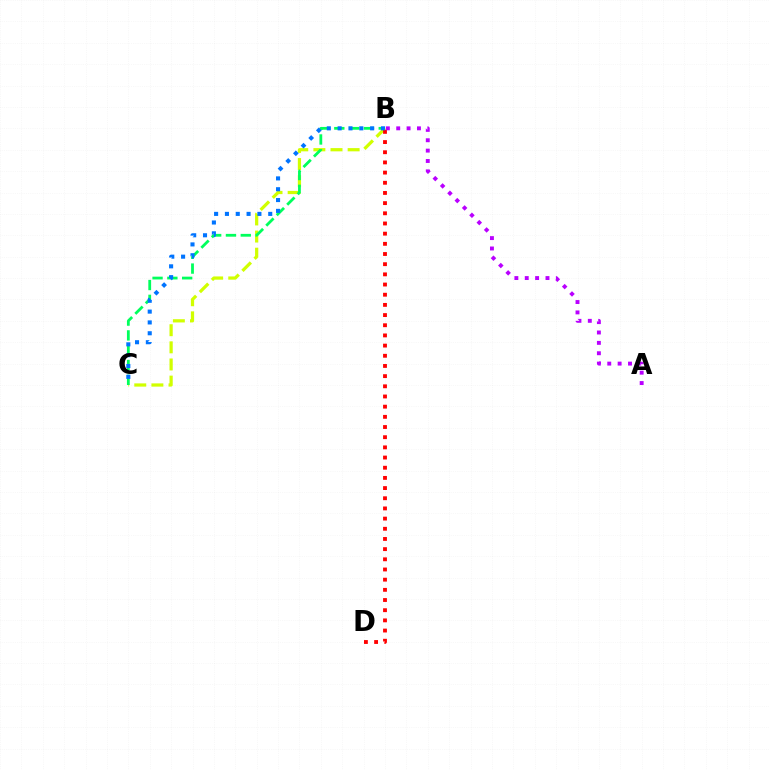{('B', 'C'): [{'color': '#d1ff00', 'line_style': 'dashed', 'thickness': 2.33}, {'color': '#00ff5c', 'line_style': 'dashed', 'thickness': 2.01}, {'color': '#0074ff', 'line_style': 'dotted', 'thickness': 2.94}], ('B', 'D'): [{'color': '#ff0000', 'line_style': 'dotted', 'thickness': 2.77}], ('A', 'B'): [{'color': '#b900ff', 'line_style': 'dotted', 'thickness': 2.82}]}